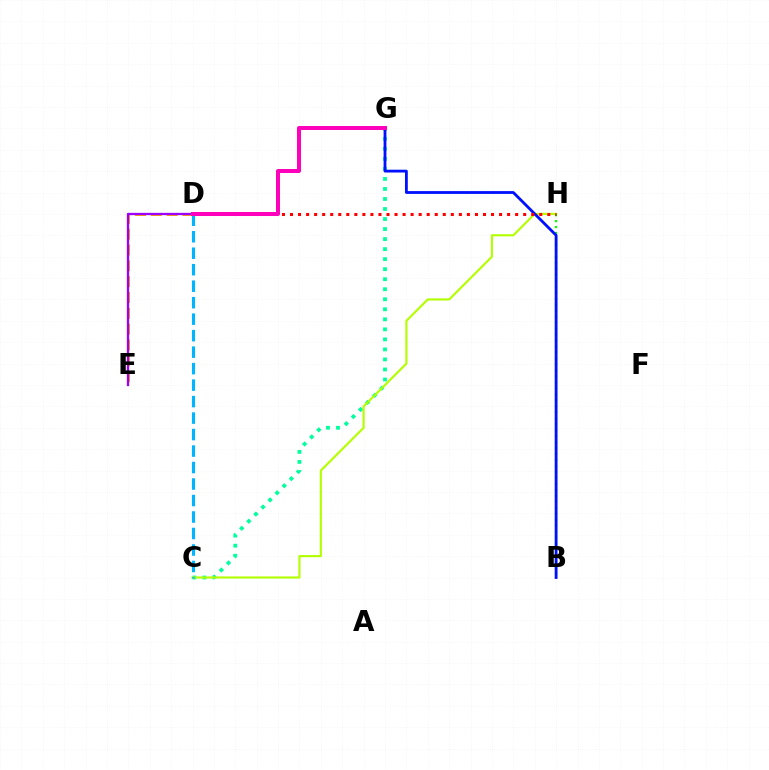{('D', 'E'): [{'color': '#ffa500', 'line_style': 'dashed', 'thickness': 2.15}, {'color': '#9b00ff', 'line_style': 'solid', 'thickness': 1.67}], ('C', 'G'): [{'color': '#00ff9d', 'line_style': 'dotted', 'thickness': 2.73}], ('C', 'H'): [{'color': '#b3ff00', 'line_style': 'solid', 'thickness': 1.54}], ('C', 'D'): [{'color': '#00b5ff', 'line_style': 'dashed', 'thickness': 2.24}], ('B', 'H'): [{'color': '#08ff00', 'line_style': 'dotted', 'thickness': 1.62}], ('B', 'G'): [{'color': '#0010ff', 'line_style': 'solid', 'thickness': 2.02}], ('D', 'H'): [{'color': '#ff0000', 'line_style': 'dotted', 'thickness': 2.18}], ('D', 'G'): [{'color': '#ff00bd', 'line_style': 'solid', 'thickness': 2.87}]}